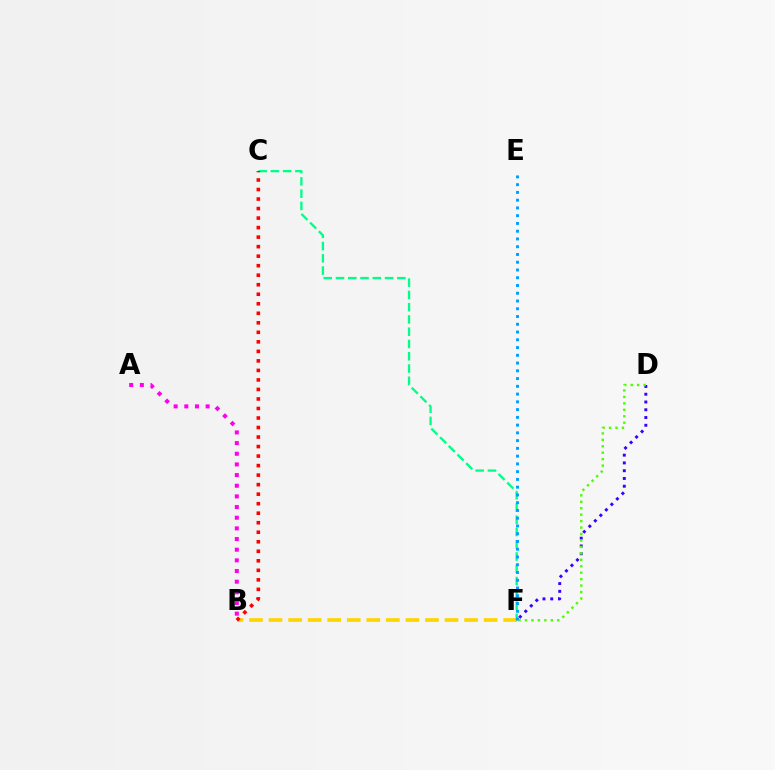{('B', 'F'): [{'color': '#ffd500', 'line_style': 'dashed', 'thickness': 2.66}], ('D', 'F'): [{'color': '#3700ff', 'line_style': 'dotted', 'thickness': 2.11}, {'color': '#4fff00', 'line_style': 'dotted', 'thickness': 1.75}], ('A', 'B'): [{'color': '#ff00ed', 'line_style': 'dotted', 'thickness': 2.9}], ('C', 'F'): [{'color': '#00ff86', 'line_style': 'dashed', 'thickness': 1.67}], ('B', 'C'): [{'color': '#ff0000', 'line_style': 'dotted', 'thickness': 2.59}], ('E', 'F'): [{'color': '#009eff', 'line_style': 'dotted', 'thickness': 2.11}]}